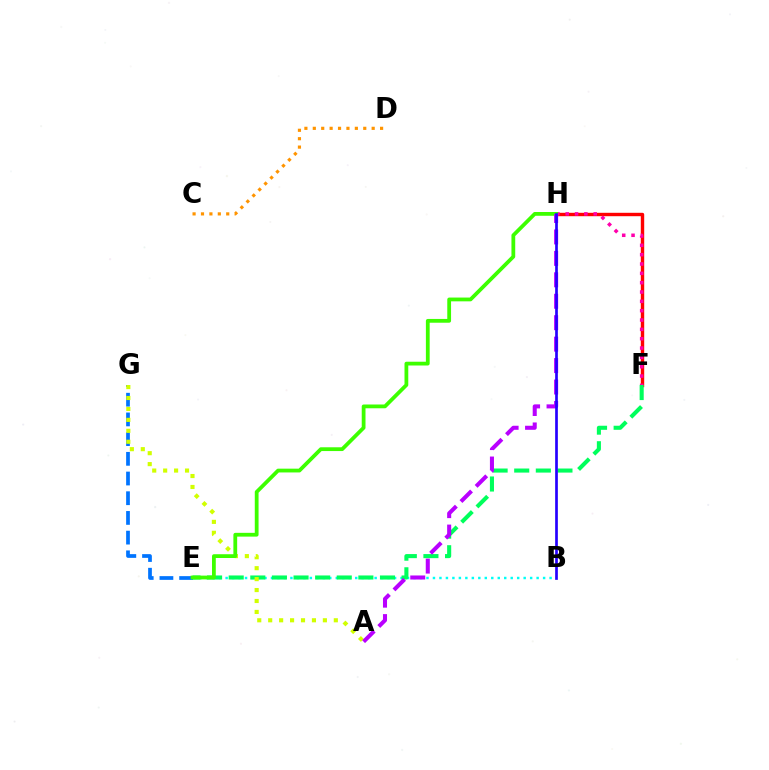{('B', 'E'): [{'color': '#00fff6', 'line_style': 'dotted', 'thickness': 1.76}], ('F', 'H'): [{'color': '#ff0000', 'line_style': 'solid', 'thickness': 2.45}, {'color': '#ff00ac', 'line_style': 'dotted', 'thickness': 2.54}], ('E', 'G'): [{'color': '#0074ff', 'line_style': 'dashed', 'thickness': 2.68}], ('E', 'F'): [{'color': '#00ff5c', 'line_style': 'dashed', 'thickness': 2.94}], ('A', 'G'): [{'color': '#d1ff00', 'line_style': 'dotted', 'thickness': 2.97}], ('E', 'H'): [{'color': '#3dff00', 'line_style': 'solid', 'thickness': 2.72}], ('A', 'H'): [{'color': '#b900ff', 'line_style': 'dashed', 'thickness': 2.91}], ('C', 'D'): [{'color': '#ff9400', 'line_style': 'dotted', 'thickness': 2.28}], ('B', 'H'): [{'color': '#2500ff', 'line_style': 'solid', 'thickness': 1.94}]}